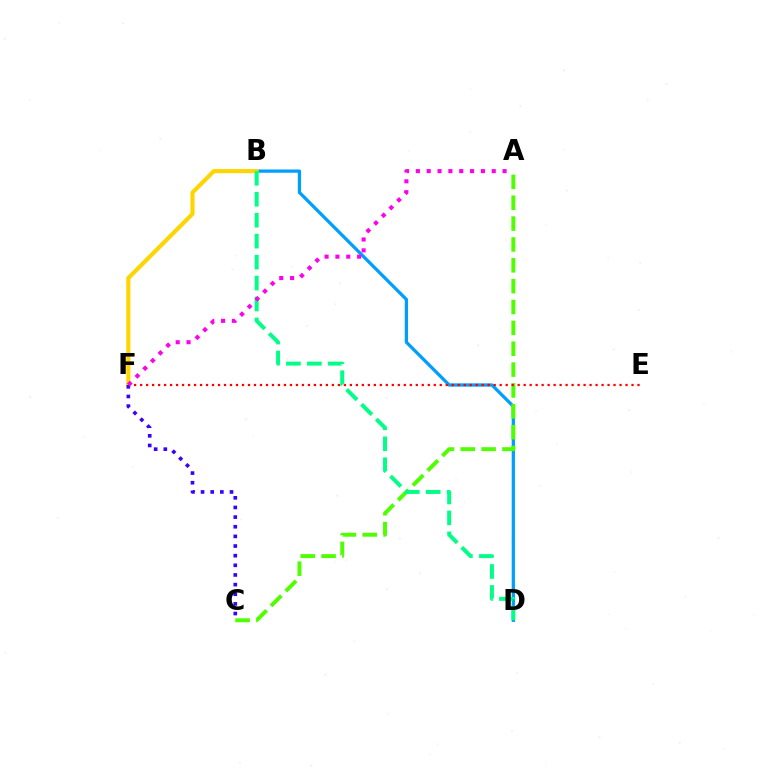{('B', 'D'): [{'color': '#009eff', 'line_style': 'solid', 'thickness': 2.35}, {'color': '#00ff86', 'line_style': 'dashed', 'thickness': 2.85}], ('A', 'C'): [{'color': '#4fff00', 'line_style': 'dashed', 'thickness': 2.83}], ('E', 'F'): [{'color': '#ff0000', 'line_style': 'dotted', 'thickness': 1.63}], ('B', 'F'): [{'color': '#ffd500', 'line_style': 'solid', 'thickness': 2.97}], ('C', 'F'): [{'color': '#3700ff', 'line_style': 'dotted', 'thickness': 2.62}], ('A', 'F'): [{'color': '#ff00ed', 'line_style': 'dotted', 'thickness': 2.95}]}